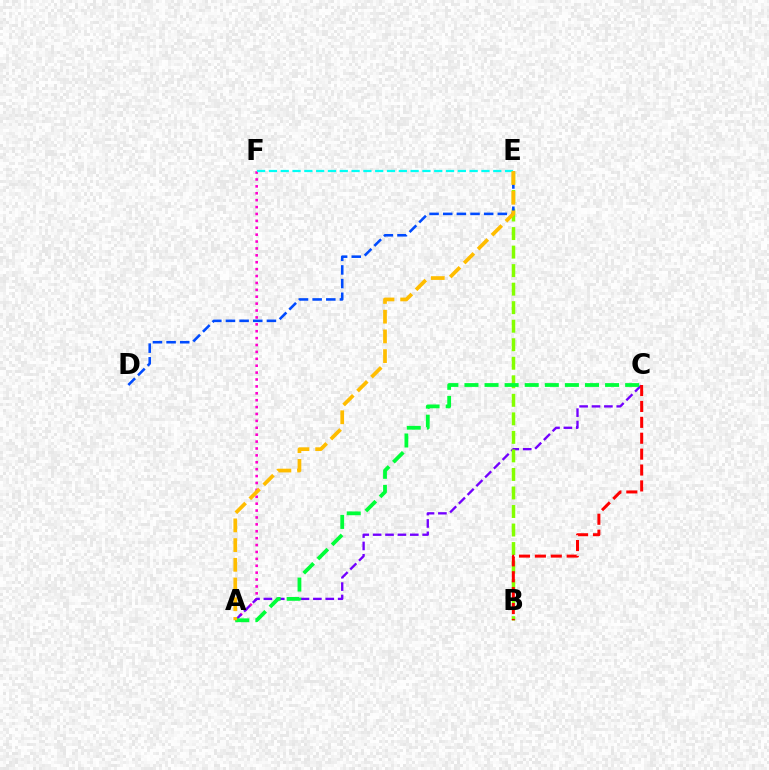{('A', 'F'): [{'color': '#ff00cf', 'line_style': 'dotted', 'thickness': 1.87}], ('A', 'C'): [{'color': '#7200ff', 'line_style': 'dashed', 'thickness': 1.68}, {'color': '#00ff39', 'line_style': 'dashed', 'thickness': 2.73}], ('B', 'E'): [{'color': '#84ff00', 'line_style': 'dashed', 'thickness': 2.52}], ('D', 'E'): [{'color': '#004bff', 'line_style': 'dashed', 'thickness': 1.85}], ('E', 'F'): [{'color': '#00fff6', 'line_style': 'dashed', 'thickness': 1.6}], ('A', 'E'): [{'color': '#ffbd00', 'line_style': 'dashed', 'thickness': 2.68}], ('B', 'C'): [{'color': '#ff0000', 'line_style': 'dashed', 'thickness': 2.16}]}